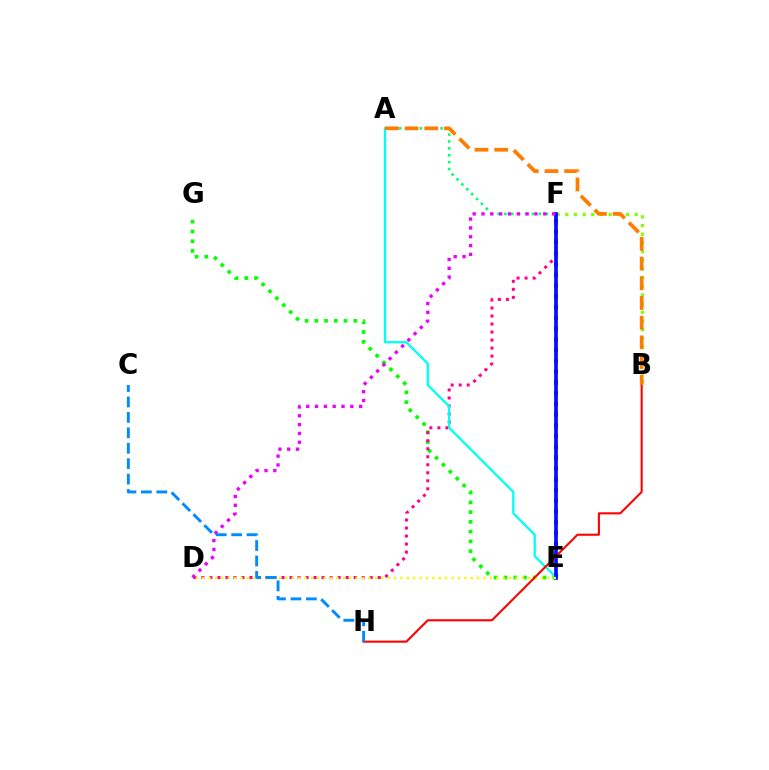{('A', 'F'): [{'color': '#00ff74', 'line_style': 'dotted', 'thickness': 1.88}], ('B', 'F'): [{'color': '#84ff00', 'line_style': 'dotted', 'thickness': 2.36}], ('E', 'G'): [{'color': '#08ff00', 'line_style': 'dotted', 'thickness': 2.65}], ('E', 'F'): [{'color': '#7200ff', 'line_style': 'dotted', 'thickness': 2.92}, {'color': '#0010ff', 'line_style': 'solid', 'thickness': 2.66}], ('D', 'F'): [{'color': '#ff0094', 'line_style': 'dotted', 'thickness': 2.18}, {'color': '#ee00ff', 'line_style': 'dotted', 'thickness': 2.4}], ('A', 'E'): [{'color': '#00fff6', 'line_style': 'solid', 'thickness': 1.64}], ('D', 'E'): [{'color': '#fcf500', 'line_style': 'dotted', 'thickness': 1.74}], ('B', 'H'): [{'color': '#ff0000', 'line_style': 'solid', 'thickness': 1.51}], ('C', 'H'): [{'color': '#008cff', 'line_style': 'dashed', 'thickness': 2.1}], ('A', 'B'): [{'color': '#ff7c00', 'line_style': 'dashed', 'thickness': 2.68}]}